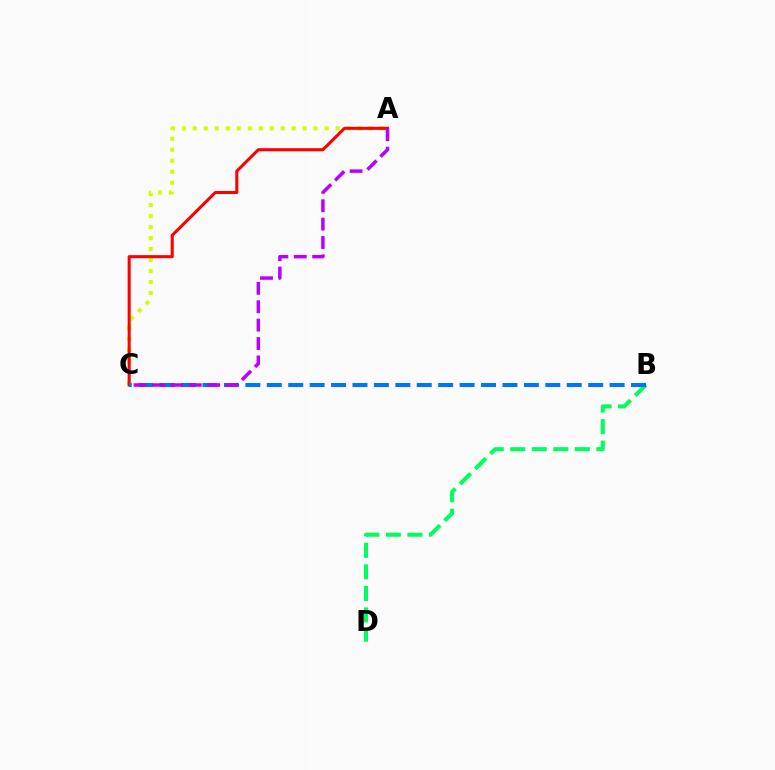{('B', 'D'): [{'color': '#00ff5c', 'line_style': 'dashed', 'thickness': 2.92}], ('A', 'C'): [{'color': '#d1ff00', 'line_style': 'dotted', 'thickness': 2.99}, {'color': '#ff0000', 'line_style': 'solid', 'thickness': 2.2}, {'color': '#b900ff', 'line_style': 'dashed', 'thickness': 2.5}], ('B', 'C'): [{'color': '#0074ff', 'line_style': 'dashed', 'thickness': 2.91}]}